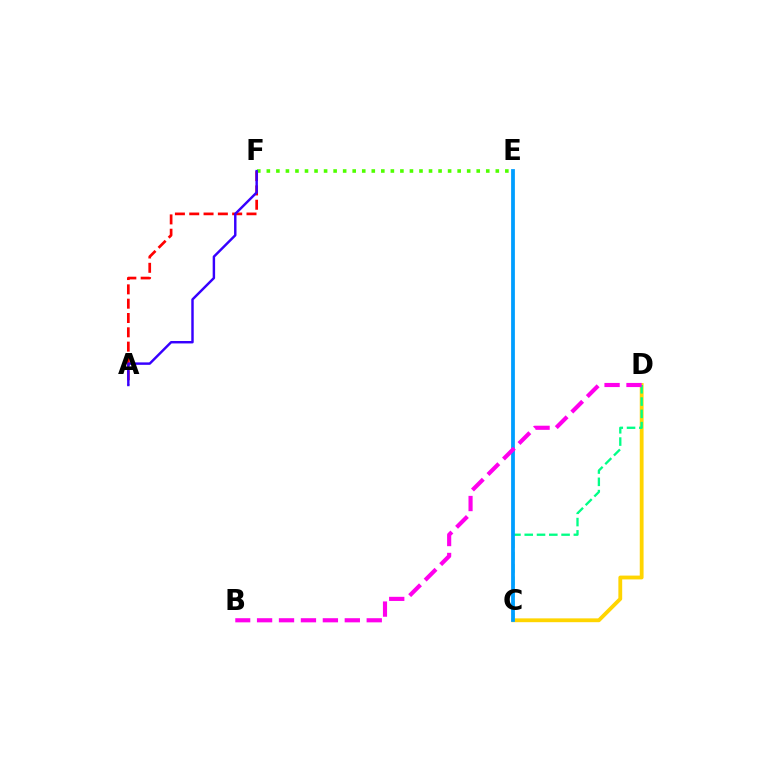{('C', 'D'): [{'color': '#ffd500', 'line_style': 'solid', 'thickness': 2.75}, {'color': '#00ff86', 'line_style': 'dashed', 'thickness': 1.67}], ('E', 'F'): [{'color': '#4fff00', 'line_style': 'dotted', 'thickness': 2.59}], ('C', 'E'): [{'color': '#009eff', 'line_style': 'solid', 'thickness': 2.72}], ('A', 'F'): [{'color': '#ff0000', 'line_style': 'dashed', 'thickness': 1.94}, {'color': '#3700ff', 'line_style': 'solid', 'thickness': 1.76}], ('B', 'D'): [{'color': '#ff00ed', 'line_style': 'dashed', 'thickness': 2.98}]}